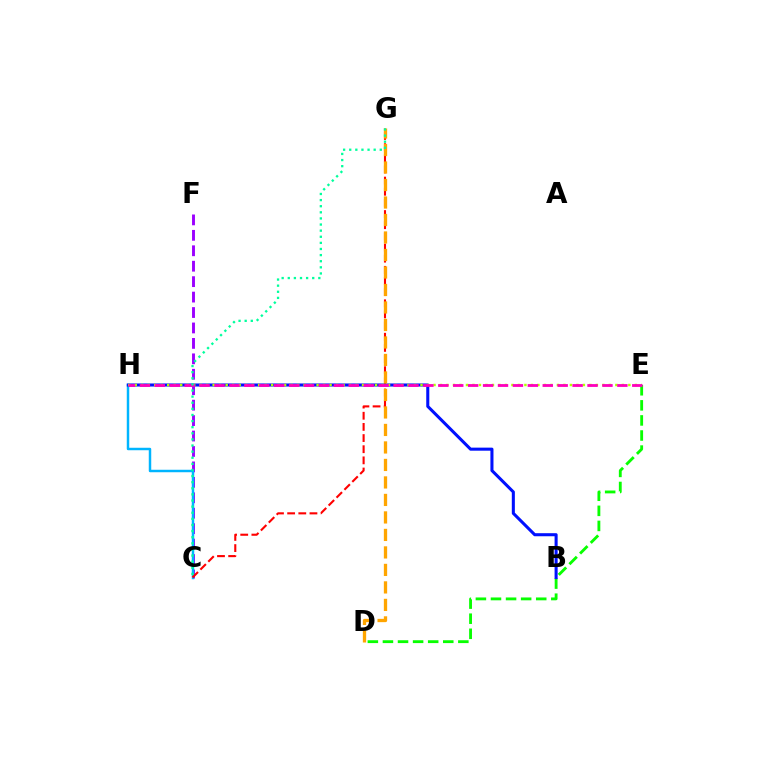{('C', 'F'): [{'color': '#9b00ff', 'line_style': 'dashed', 'thickness': 2.1}], ('D', 'E'): [{'color': '#08ff00', 'line_style': 'dashed', 'thickness': 2.05}], ('C', 'H'): [{'color': '#00b5ff', 'line_style': 'solid', 'thickness': 1.78}], ('C', 'G'): [{'color': '#ff0000', 'line_style': 'dashed', 'thickness': 1.52}, {'color': '#00ff9d', 'line_style': 'dotted', 'thickness': 1.66}], ('B', 'H'): [{'color': '#0010ff', 'line_style': 'solid', 'thickness': 2.2}], ('E', 'H'): [{'color': '#b3ff00', 'line_style': 'dotted', 'thickness': 1.76}, {'color': '#ff00bd', 'line_style': 'dashed', 'thickness': 2.03}], ('D', 'G'): [{'color': '#ffa500', 'line_style': 'dashed', 'thickness': 2.38}]}